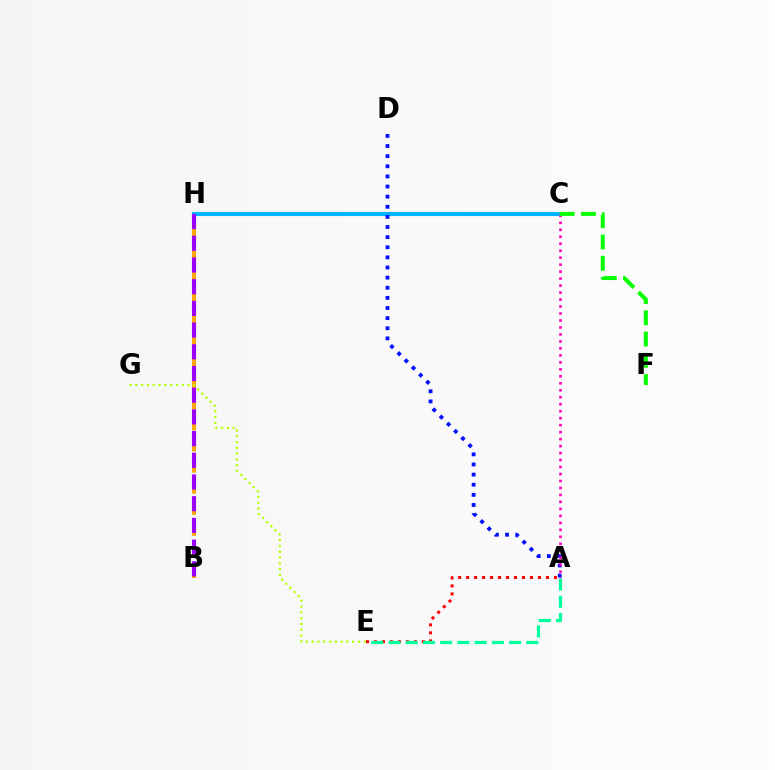{('C', 'H'): [{'color': '#00b5ff', 'line_style': 'solid', 'thickness': 2.96}], ('A', 'D'): [{'color': '#0010ff', 'line_style': 'dotted', 'thickness': 2.75}], ('A', 'C'): [{'color': '#ff00bd', 'line_style': 'dotted', 'thickness': 1.9}], ('A', 'E'): [{'color': '#ff0000', 'line_style': 'dotted', 'thickness': 2.17}, {'color': '#00ff9d', 'line_style': 'dashed', 'thickness': 2.34}], ('C', 'F'): [{'color': '#08ff00', 'line_style': 'dashed', 'thickness': 2.89}], ('B', 'H'): [{'color': '#ffa500', 'line_style': 'dashed', 'thickness': 2.86}, {'color': '#9b00ff', 'line_style': 'dashed', 'thickness': 2.95}], ('E', 'G'): [{'color': '#b3ff00', 'line_style': 'dotted', 'thickness': 1.58}]}